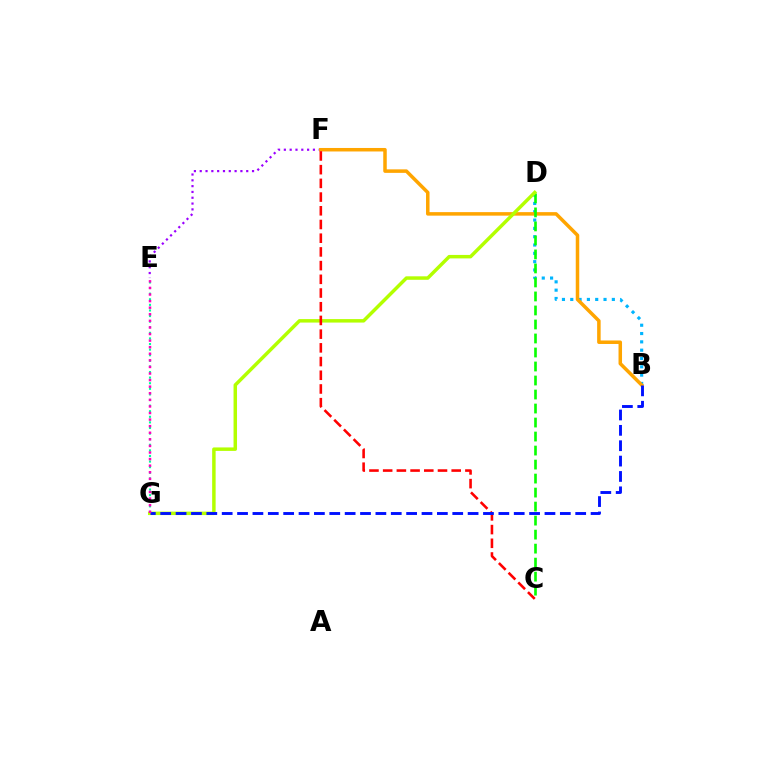{('E', 'F'): [{'color': '#9b00ff', 'line_style': 'dotted', 'thickness': 1.58}], ('B', 'D'): [{'color': '#00b5ff', 'line_style': 'dotted', 'thickness': 2.26}], ('B', 'F'): [{'color': '#ffa500', 'line_style': 'solid', 'thickness': 2.53}], ('E', 'G'): [{'color': '#00ff9d', 'line_style': 'dotted', 'thickness': 1.52}, {'color': '#ff00bd', 'line_style': 'dotted', 'thickness': 1.79}], ('C', 'D'): [{'color': '#08ff00', 'line_style': 'dashed', 'thickness': 1.9}], ('D', 'G'): [{'color': '#b3ff00', 'line_style': 'solid', 'thickness': 2.5}], ('C', 'F'): [{'color': '#ff0000', 'line_style': 'dashed', 'thickness': 1.86}], ('B', 'G'): [{'color': '#0010ff', 'line_style': 'dashed', 'thickness': 2.09}]}